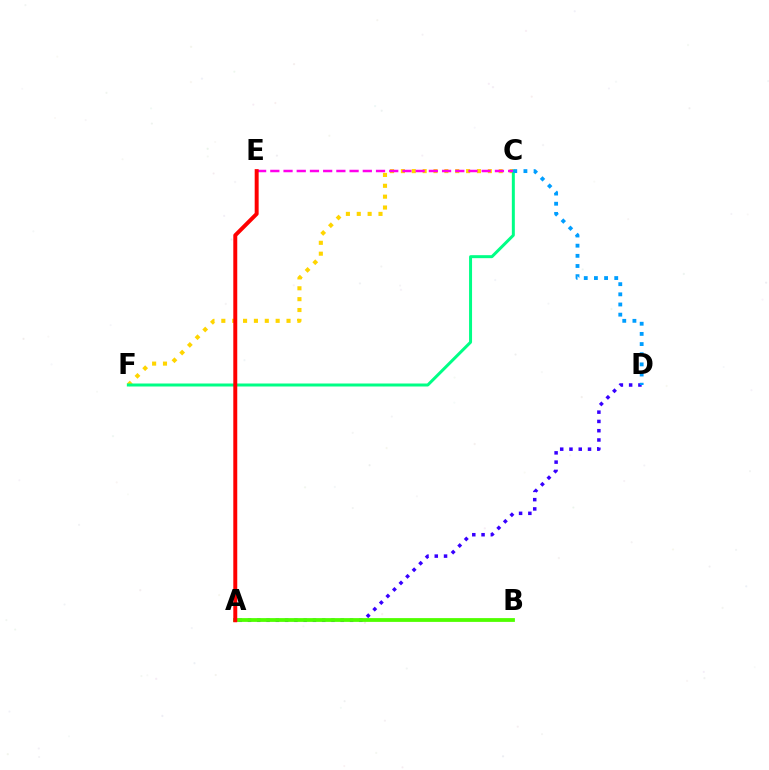{('C', 'F'): [{'color': '#ffd500', 'line_style': 'dotted', 'thickness': 2.95}, {'color': '#00ff86', 'line_style': 'solid', 'thickness': 2.15}], ('A', 'D'): [{'color': '#3700ff', 'line_style': 'dotted', 'thickness': 2.52}], ('A', 'B'): [{'color': '#4fff00', 'line_style': 'solid', 'thickness': 2.73}], ('C', 'D'): [{'color': '#009eff', 'line_style': 'dotted', 'thickness': 2.76}], ('C', 'E'): [{'color': '#ff00ed', 'line_style': 'dashed', 'thickness': 1.79}], ('A', 'E'): [{'color': '#ff0000', 'line_style': 'solid', 'thickness': 2.85}]}